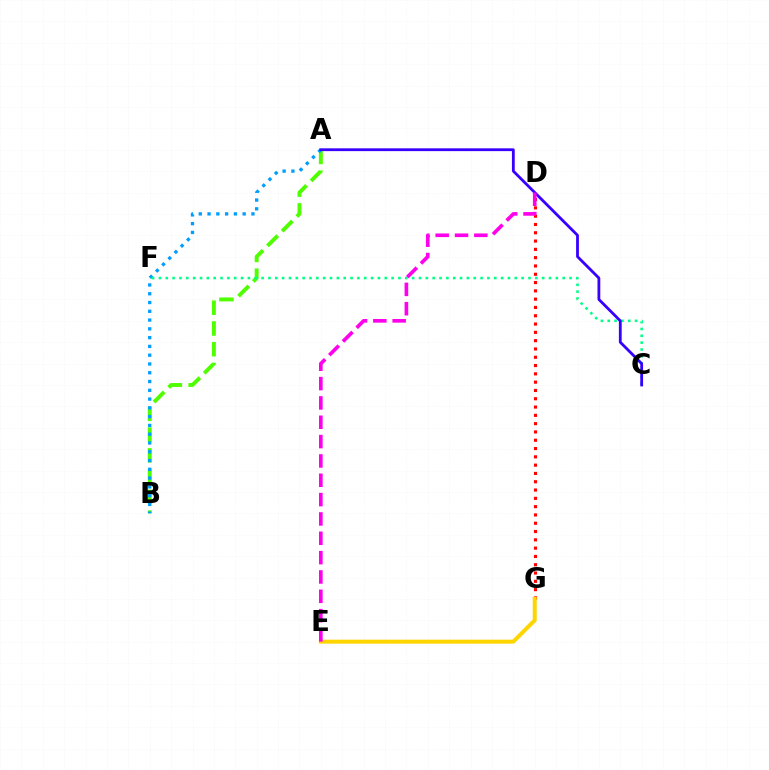{('A', 'B'): [{'color': '#4fff00', 'line_style': 'dashed', 'thickness': 2.82}, {'color': '#009eff', 'line_style': 'dotted', 'thickness': 2.39}], ('D', 'G'): [{'color': '#ff0000', 'line_style': 'dotted', 'thickness': 2.25}], ('C', 'F'): [{'color': '#00ff86', 'line_style': 'dotted', 'thickness': 1.86}], ('E', 'G'): [{'color': '#ffd500', 'line_style': 'solid', 'thickness': 2.87}], ('A', 'C'): [{'color': '#3700ff', 'line_style': 'solid', 'thickness': 2.01}], ('D', 'E'): [{'color': '#ff00ed', 'line_style': 'dashed', 'thickness': 2.63}]}